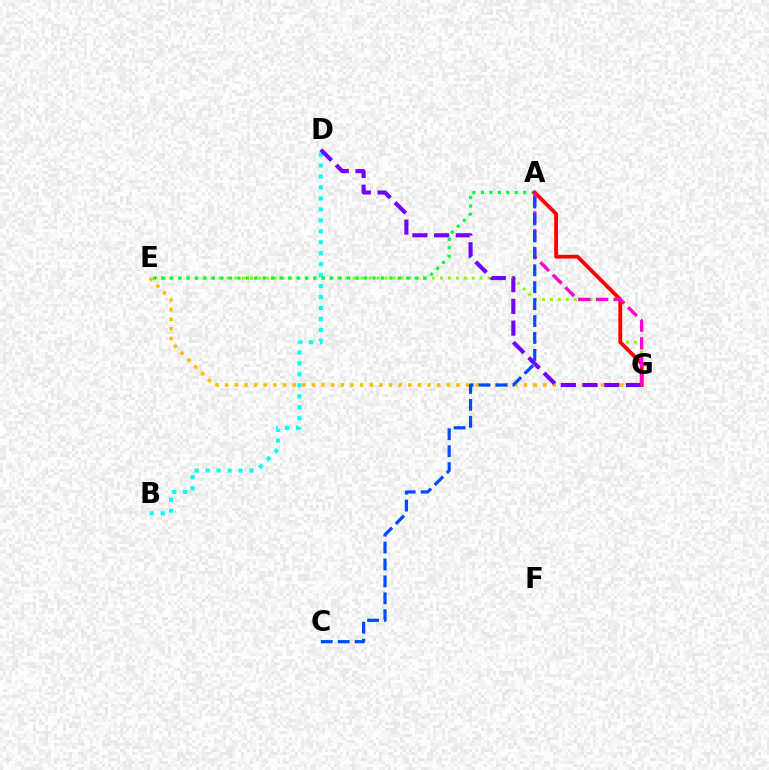{('E', 'G'): [{'color': '#84ff00', 'line_style': 'dotted', 'thickness': 2.15}, {'color': '#ffbd00', 'line_style': 'dotted', 'thickness': 2.62}], ('A', 'E'): [{'color': '#00ff39', 'line_style': 'dotted', 'thickness': 2.3}], ('A', 'G'): [{'color': '#ff0000', 'line_style': 'solid', 'thickness': 2.75}, {'color': '#ff00cf', 'line_style': 'dashed', 'thickness': 2.41}], ('B', 'D'): [{'color': '#00fff6', 'line_style': 'dotted', 'thickness': 2.98}], ('D', 'G'): [{'color': '#7200ff', 'line_style': 'dashed', 'thickness': 2.95}], ('A', 'C'): [{'color': '#004bff', 'line_style': 'dashed', 'thickness': 2.3}]}